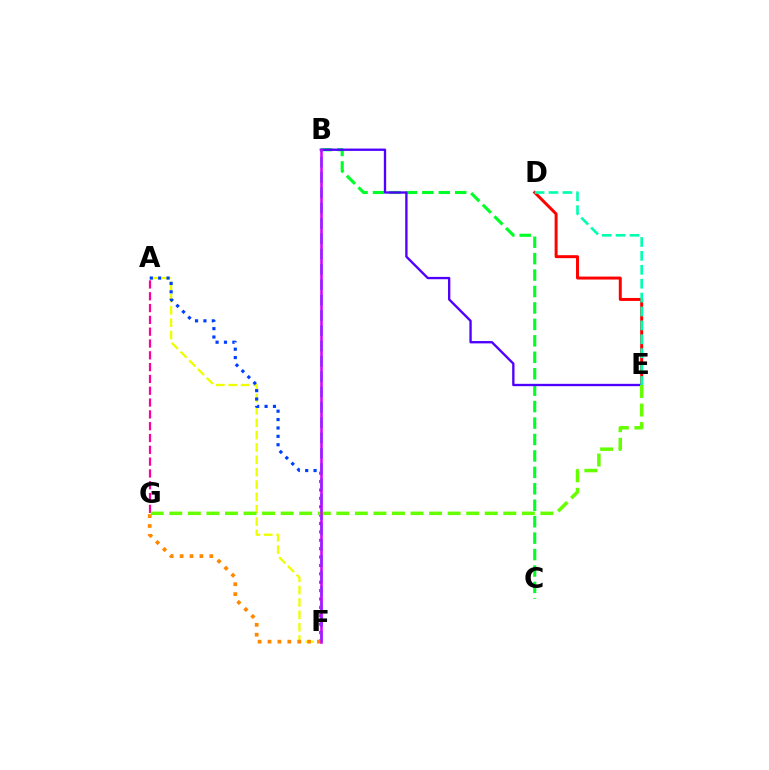{('D', 'E'): [{'color': '#ff0000', 'line_style': 'solid', 'thickness': 2.13}, {'color': '#00ffaf', 'line_style': 'dashed', 'thickness': 1.89}], ('A', 'F'): [{'color': '#eeff00', 'line_style': 'dashed', 'thickness': 1.68}, {'color': '#003fff', 'line_style': 'dotted', 'thickness': 2.28}], ('A', 'G'): [{'color': '#ff00a0', 'line_style': 'dashed', 'thickness': 1.6}], ('B', 'C'): [{'color': '#00ff27', 'line_style': 'dashed', 'thickness': 2.23}], ('B', 'E'): [{'color': '#4f00ff', 'line_style': 'solid', 'thickness': 1.69}], ('B', 'F'): [{'color': '#00c7ff', 'line_style': 'dashed', 'thickness': 2.08}, {'color': '#d600ff', 'line_style': 'solid', 'thickness': 1.84}], ('E', 'G'): [{'color': '#66ff00', 'line_style': 'dashed', 'thickness': 2.52}], ('F', 'G'): [{'color': '#ff8800', 'line_style': 'dotted', 'thickness': 2.69}]}